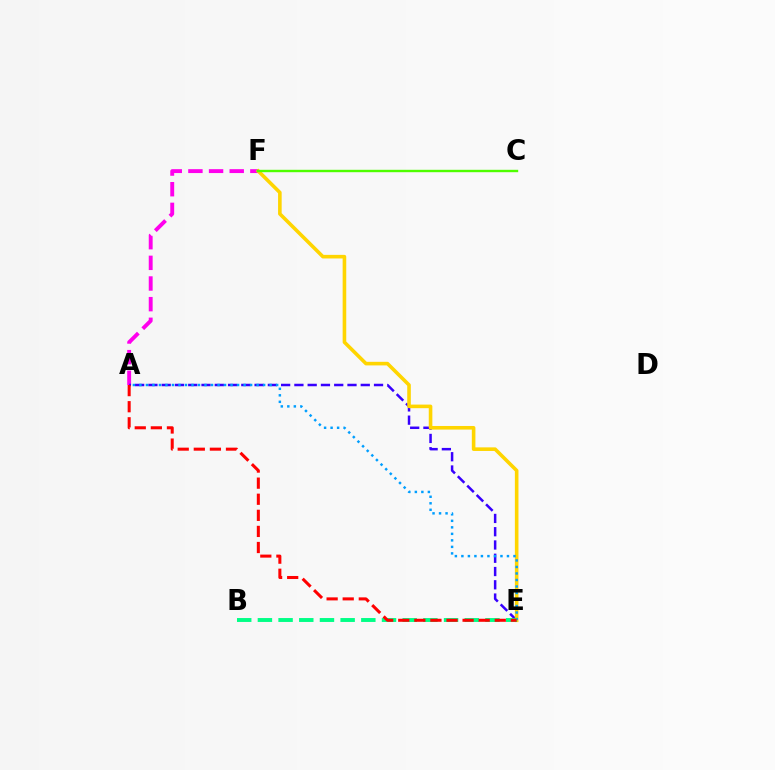{('A', 'F'): [{'color': '#ff00ed', 'line_style': 'dashed', 'thickness': 2.81}], ('A', 'E'): [{'color': '#3700ff', 'line_style': 'dashed', 'thickness': 1.8}, {'color': '#009eff', 'line_style': 'dotted', 'thickness': 1.77}, {'color': '#ff0000', 'line_style': 'dashed', 'thickness': 2.19}], ('E', 'F'): [{'color': '#ffd500', 'line_style': 'solid', 'thickness': 2.59}], ('C', 'F'): [{'color': '#4fff00', 'line_style': 'solid', 'thickness': 1.73}], ('B', 'E'): [{'color': '#00ff86', 'line_style': 'dashed', 'thickness': 2.81}]}